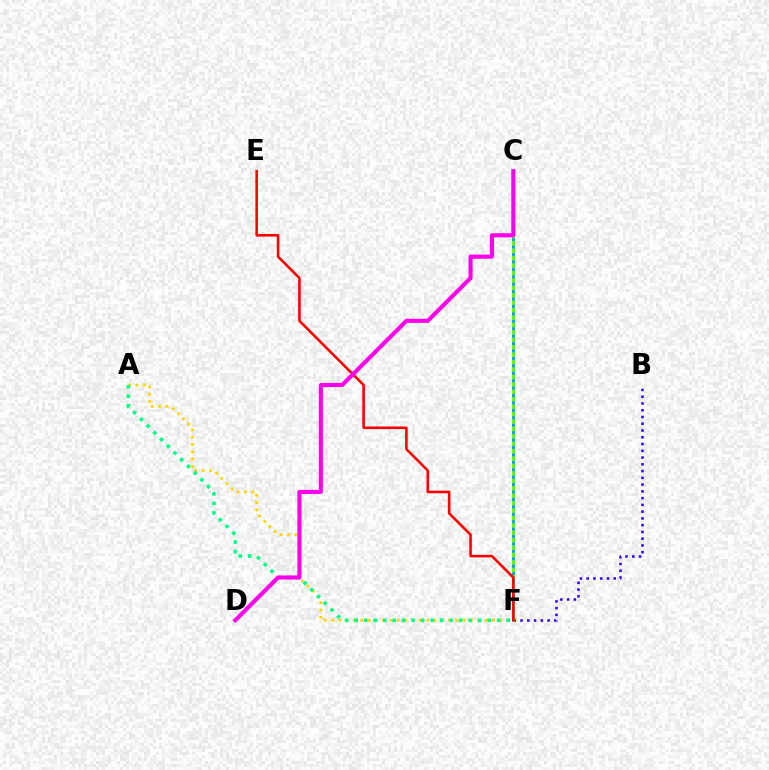{('A', 'F'): [{'color': '#ffd500', 'line_style': 'dotted', 'thickness': 1.99}, {'color': '#00ff86', 'line_style': 'dotted', 'thickness': 2.58}], ('B', 'F'): [{'color': '#3700ff', 'line_style': 'dotted', 'thickness': 1.84}], ('C', 'F'): [{'color': '#4fff00', 'line_style': 'solid', 'thickness': 2.02}, {'color': '#009eff', 'line_style': 'dotted', 'thickness': 2.02}], ('E', 'F'): [{'color': '#ff0000', 'line_style': 'solid', 'thickness': 1.86}], ('C', 'D'): [{'color': '#ff00ed', 'line_style': 'solid', 'thickness': 2.96}]}